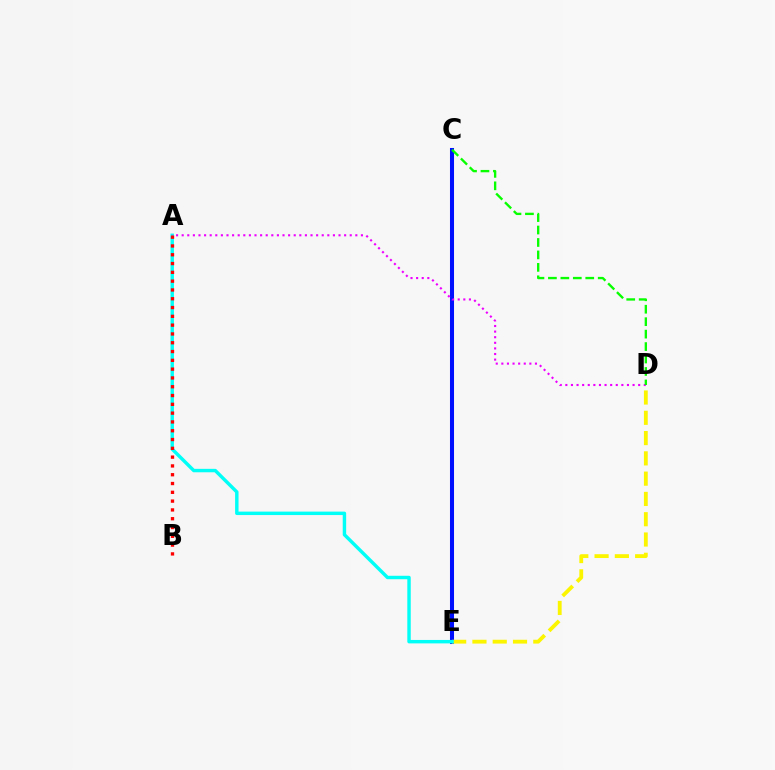{('C', 'E'): [{'color': '#0010ff', 'line_style': 'solid', 'thickness': 2.92}], ('D', 'E'): [{'color': '#fcf500', 'line_style': 'dashed', 'thickness': 2.76}], ('A', 'E'): [{'color': '#00fff6', 'line_style': 'solid', 'thickness': 2.47}], ('A', 'D'): [{'color': '#ee00ff', 'line_style': 'dotted', 'thickness': 1.52}], ('A', 'B'): [{'color': '#ff0000', 'line_style': 'dotted', 'thickness': 2.39}], ('C', 'D'): [{'color': '#08ff00', 'line_style': 'dashed', 'thickness': 1.69}]}